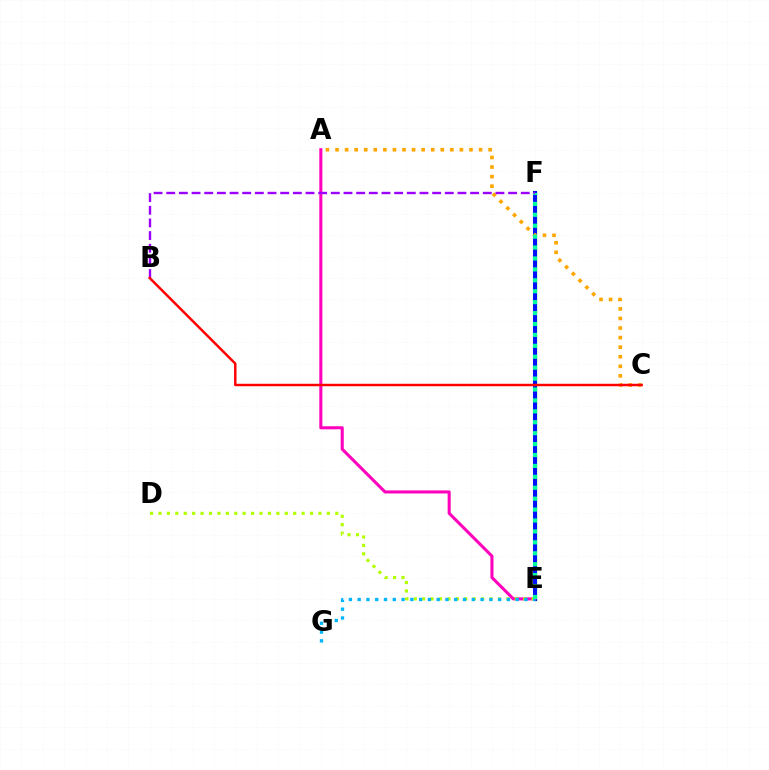{('E', 'F'): [{'color': '#08ff00', 'line_style': 'solid', 'thickness': 2.37}, {'color': '#0010ff', 'line_style': 'solid', 'thickness': 2.91}, {'color': '#00ff9d', 'line_style': 'dotted', 'thickness': 2.97}], ('A', 'C'): [{'color': '#ffa500', 'line_style': 'dotted', 'thickness': 2.6}], ('A', 'E'): [{'color': '#ff00bd', 'line_style': 'solid', 'thickness': 2.2}], ('D', 'E'): [{'color': '#b3ff00', 'line_style': 'dotted', 'thickness': 2.29}], ('E', 'G'): [{'color': '#00b5ff', 'line_style': 'dotted', 'thickness': 2.39}], ('B', 'F'): [{'color': '#9b00ff', 'line_style': 'dashed', 'thickness': 1.72}], ('B', 'C'): [{'color': '#ff0000', 'line_style': 'solid', 'thickness': 1.77}]}